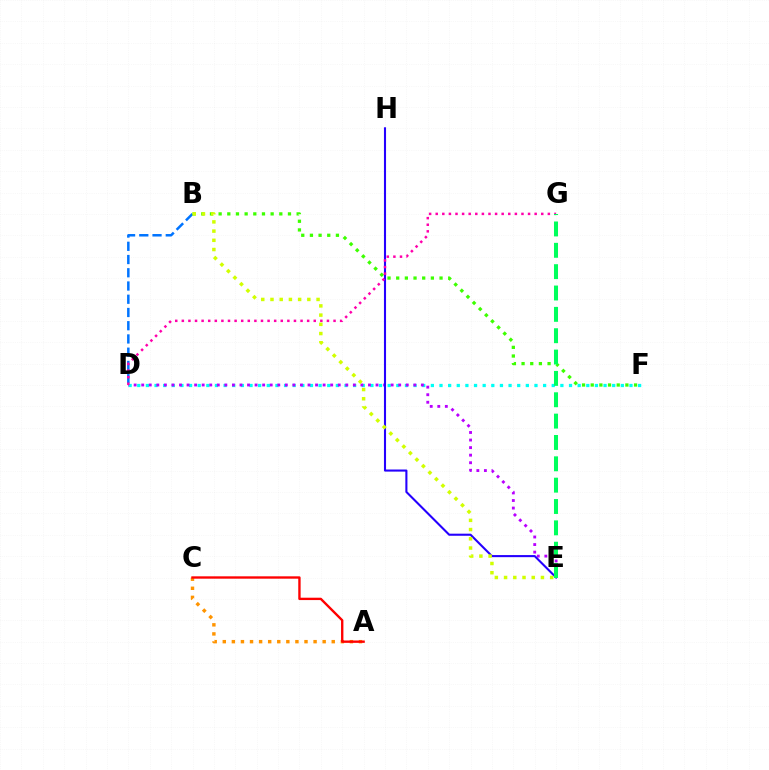{('D', 'F'): [{'color': '#00fff6', 'line_style': 'dotted', 'thickness': 2.35}], ('B', 'D'): [{'color': '#0074ff', 'line_style': 'dashed', 'thickness': 1.8}], ('A', 'C'): [{'color': '#ff9400', 'line_style': 'dotted', 'thickness': 2.47}, {'color': '#ff0000', 'line_style': 'solid', 'thickness': 1.7}], ('D', 'E'): [{'color': '#b900ff', 'line_style': 'dotted', 'thickness': 2.05}], ('E', 'H'): [{'color': '#2500ff', 'line_style': 'solid', 'thickness': 1.51}], ('B', 'F'): [{'color': '#3dff00', 'line_style': 'dotted', 'thickness': 2.35}], ('D', 'G'): [{'color': '#ff00ac', 'line_style': 'dotted', 'thickness': 1.79}], ('B', 'E'): [{'color': '#d1ff00', 'line_style': 'dotted', 'thickness': 2.5}], ('E', 'G'): [{'color': '#00ff5c', 'line_style': 'dashed', 'thickness': 2.9}]}